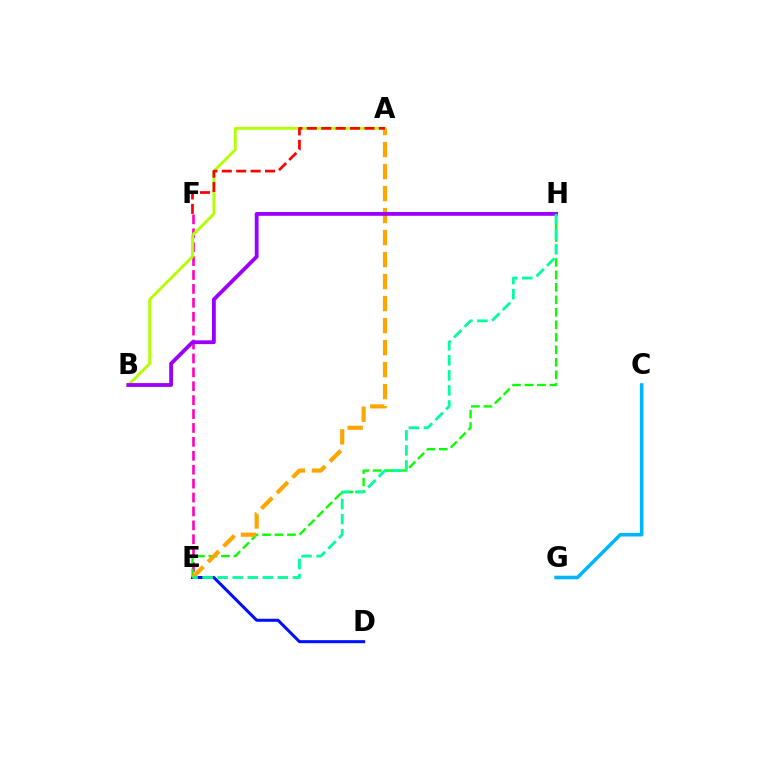{('E', 'F'): [{'color': '#ff00bd', 'line_style': 'dashed', 'thickness': 1.89}], ('D', 'E'): [{'color': '#0010ff', 'line_style': 'solid', 'thickness': 2.18}], ('C', 'G'): [{'color': '#00b5ff', 'line_style': 'solid', 'thickness': 2.56}], ('E', 'H'): [{'color': '#08ff00', 'line_style': 'dashed', 'thickness': 1.7}, {'color': '#00ff9d', 'line_style': 'dashed', 'thickness': 2.04}], ('A', 'E'): [{'color': '#ffa500', 'line_style': 'dashed', 'thickness': 2.99}], ('A', 'B'): [{'color': '#b3ff00', 'line_style': 'solid', 'thickness': 2.06}], ('A', 'F'): [{'color': '#ff0000', 'line_style': 'dashed', 'thickness': 1.96}], ('B', 'H'): [{'color': '#9b00ff', 'line_style': 'solid', 'thickness': 2.75}]}